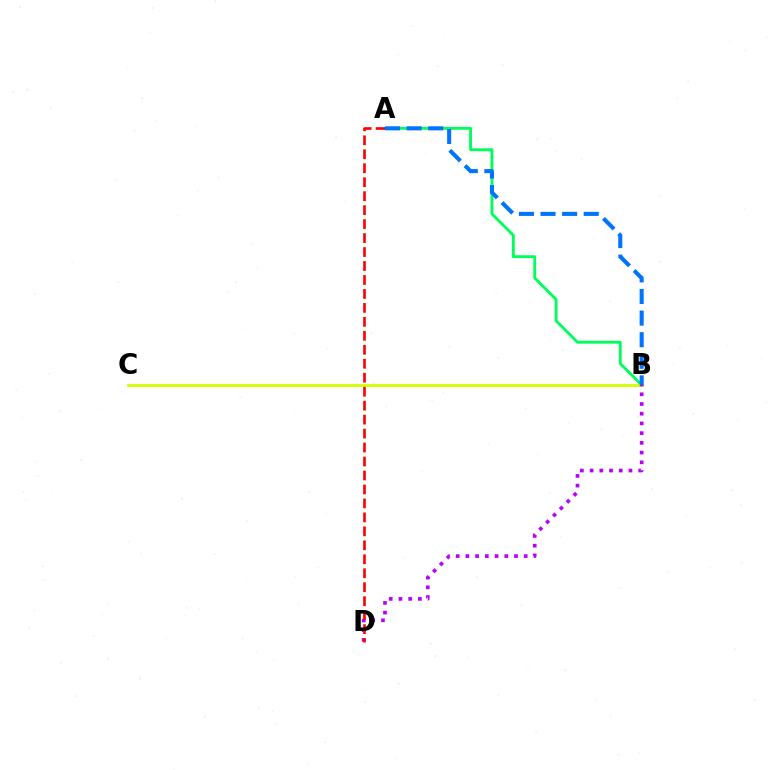{('A', 'B'): [{'color': '#00ff5c', 'line_style': 'solid', 'thickness': 2.06}, {'color': '#0074ff', 'line_style': 'dashed', 'thickness': 2.93}], ('B', 'C'): [{'color': '#d1ff00', 'line_style': 'solid', 'thickness': 2.01}], ('B', 'D'): [{'color': '#b900ff', 'line_style': 'dotted', 'thickness': 2.64}], ('A', 'D'): [{'color': '#ff0000', 'line_style': 'dashed', 'thickness': 1.9}]}